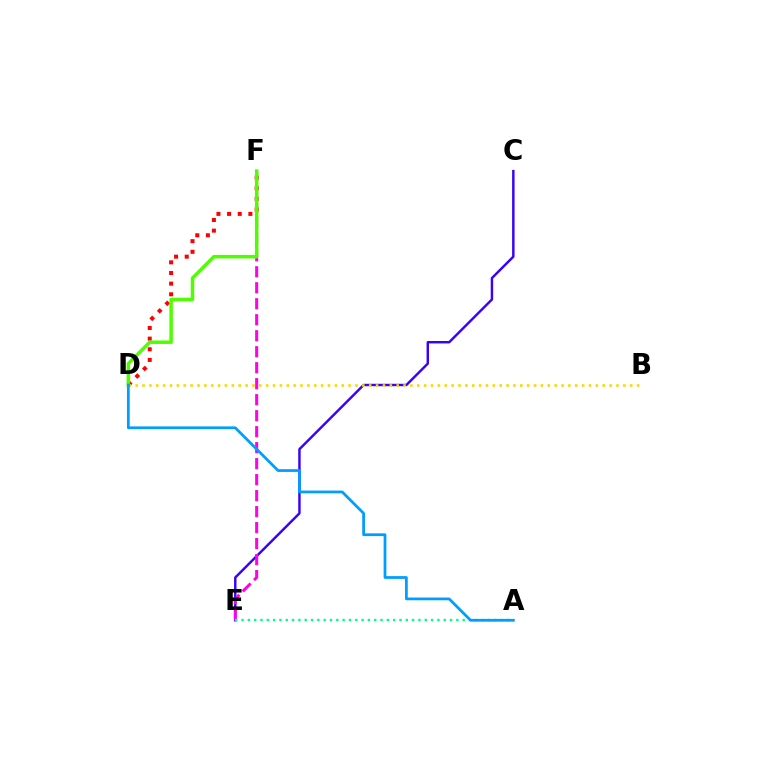{('C', 'E'): [{'color': '#3700ff', 'line_style': 'solid', 'thickness': 1.75}], ('E', 'F'): [{'color': '#ff00ed', 'line_style': 'dashed', 'thickness': 2.17}], ('D', 'F'): [{'color': '#ff0000', 'line_style': 'dotted', 'thickness': 2.89}, {'color': '#4fff00', 'line_style': 'solid', 'thickness': 2.51}], ('B', 'D'): [{'color': '#ffd500', 'line_style': 'dotted', 'thickness': 1.87}], ('A', 'E'): [{'color': '#00ff86', 'line_style': 'dotted', 'thickness': 1.72}], ('A', 'D'): [{'color': '#009eff', 'line_style': 'solid', 'thickness': 1.98}]}